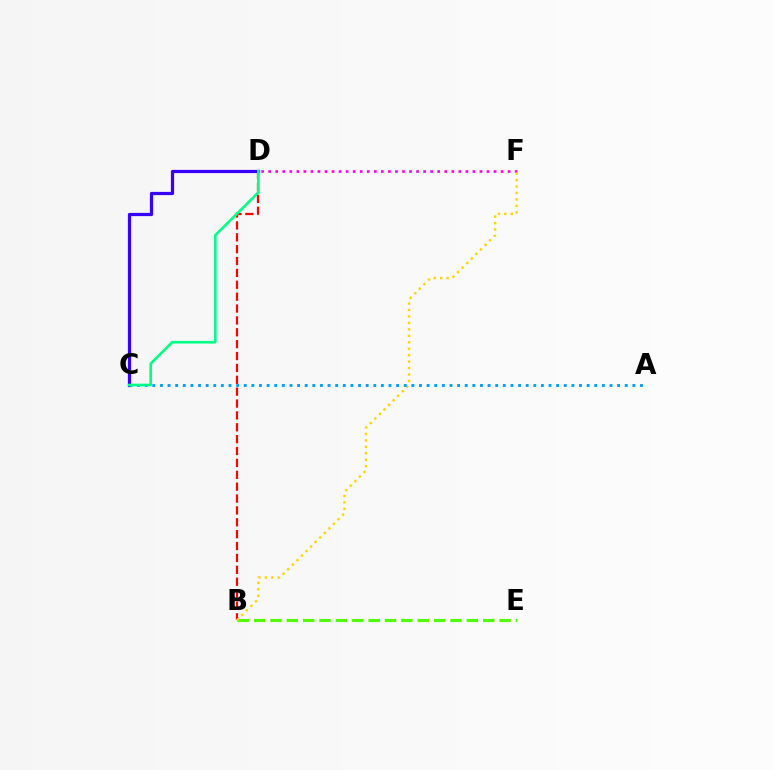{('B', 'D'): [{'color': '#ff0000', 'line_style': 'dashed', 'thickness': 1.61}], ('B', 'E'): [{'color': '#4fff00', 'line_style': 'dashed', 'thickness': 2.22}], ('D', 'F'): [{'color': '#ff00ed', 'line_style': 'dotted', 'thickness': 1.91}], ('C', 'D'): [{'color': '#3700ff', 'line_style': 'solid', 'thickness': 2.32}, {'color': '#00ff86', 'line_style': 'solid', 'thickness': 1.92}], ('B', 'F'): [{'color': '#ffd500', 'line_style': 'dotted', 'thickness': 1.75}], ('A', 'C'): [{'color': '#009eff', 'line_style': 'dotted', 'thickness': 2.07}]}